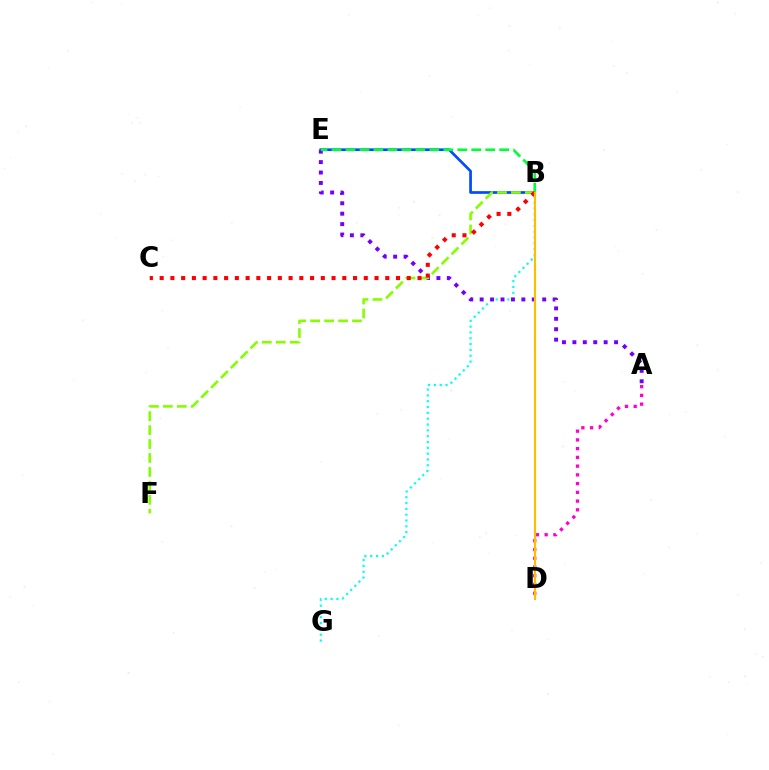{('B', 'G'): [{'color': '#00fff6', 'line_style': 'dotted', 'thickness': 1.58}], ('A', 'D'): [{'color': '#ff00cf', 'line_style': 'dotted', 'thickness': 2.37}], ('A', 'E'): [{'color': '#7200ff', 'line_style': 'dotted', 'thickness': 2.83}], ('B', 'E'): [{'color': '#004bff', 'line_style': 'solid', 'thickness': 1.94}, {'color': '#00ff39', 'line_style': 'dashed', 'thickness': 1.9}], ('B', 'F'): [{'color': '#84ff00', 'line_style': 'dashed', 'thickness': 1.89}], ('B', 'C'): [{'color': '#ff0000', 'line_style': 'dotted', 'thickness': 2.92}], ('B', 'D'): [{'color': '#ffbd00', 'line_style': 'solid', 'thickness': 1.53}]}